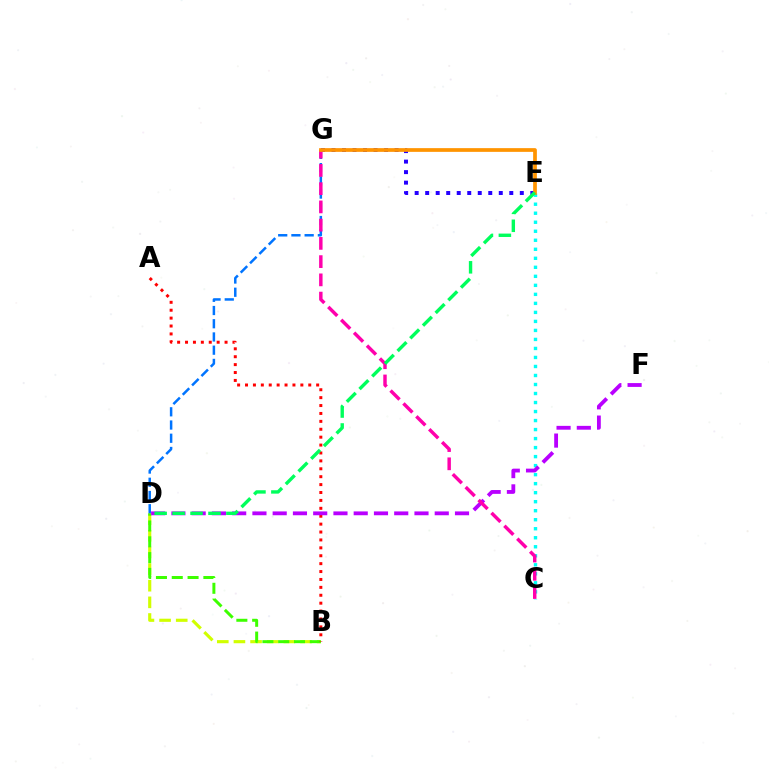{('B', 'D'): [{'color': '#d1ff00', 'line_style': 'dashed', 'thickness': 2.26}, {'color': '#3dff00', 'line_style': 'dashed', 'thickness': 2.15}], ('E', 'G'): [{'color': '#2500ff', 'line_style': 'dotted', 'thickness': 2.86}, {'color': '#ff9400', 'line_style': 'solid', 'thickness': 2.68}], ('A', 'B'): [{'color': '#ff0000', 'line_style': 'dotted', 'thickness': 2.15}], ('C', 'E'): [{'color': '#00fff6', 'line_style': 'dotted', 'thickness': 2.45}], ('D', 'G'): [{'color': '#0074ff', 'line_style': 'dashed', 'thickness': 1.8}], ('D', 'F'): [{'color': '#b900ff', 'line_style': 'dashed', 'thickness': 2.75}], ('C', 'G'): [{'color': '#ff00ac', 'line_style': 'dashed', 'thickness': 2.48}], ('D', 'E'): [{'color': '#00ff5c', 'line_style': 'dashed', 'thickness': 2.44}]}